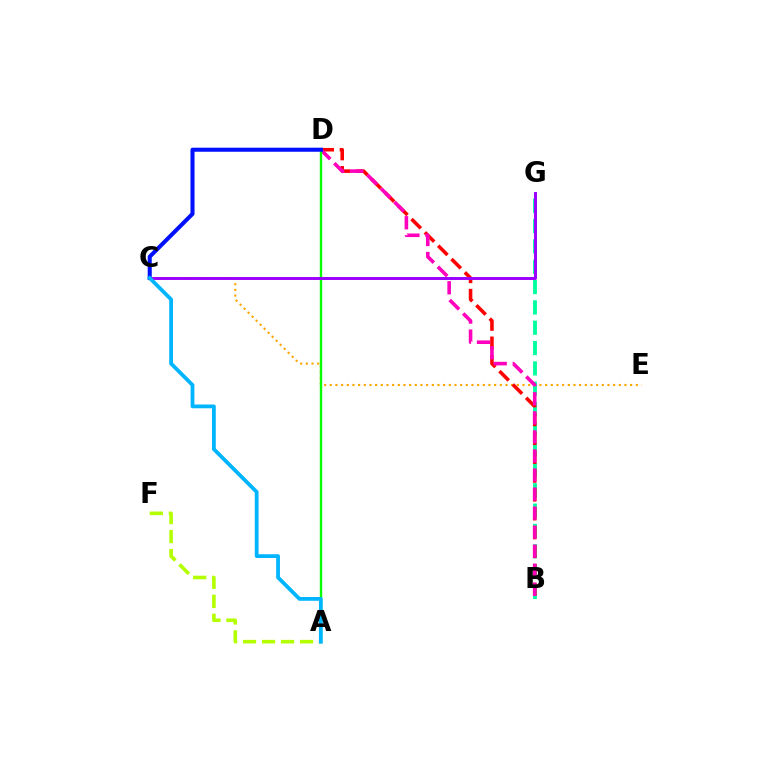{('B', 'G'): [{'color': '#00ff9d', 'line_style': 'dashed', 'thickness': 2.76}], ('C', 'E'): [{'color': '#ffa500', 'line_style': 'dotted', 'thickness': 1.54}], ('B', 'D'): [{'color': '#ff0000', 'line_style': 'dashed', 'thickness': 2.56}, {'color': '#ff00bd', 'line_style': 'dashed', 'thickness': 2.59}], ('A', 'F'): [{'color': '#b3ff00', 'line_style': 'dashed', 'thickness': 2.58}], ('A', 'D'): [{'color': '#08ff00', 'line_style': 'solid', 'thickness': 1.73}], ('C', 'D'): [{'color': '#0010ff', 'line_style': 'solid', 'thickness': 2.92}], ('C', 'G'): [{'color': '#9b00ff', 'line_style': 'solid', 'thickness': 2.11}], ('A', 'C'): [{'color': '#00b5ff', 'line_style': 'solid', 'thickness': 2.73}]}